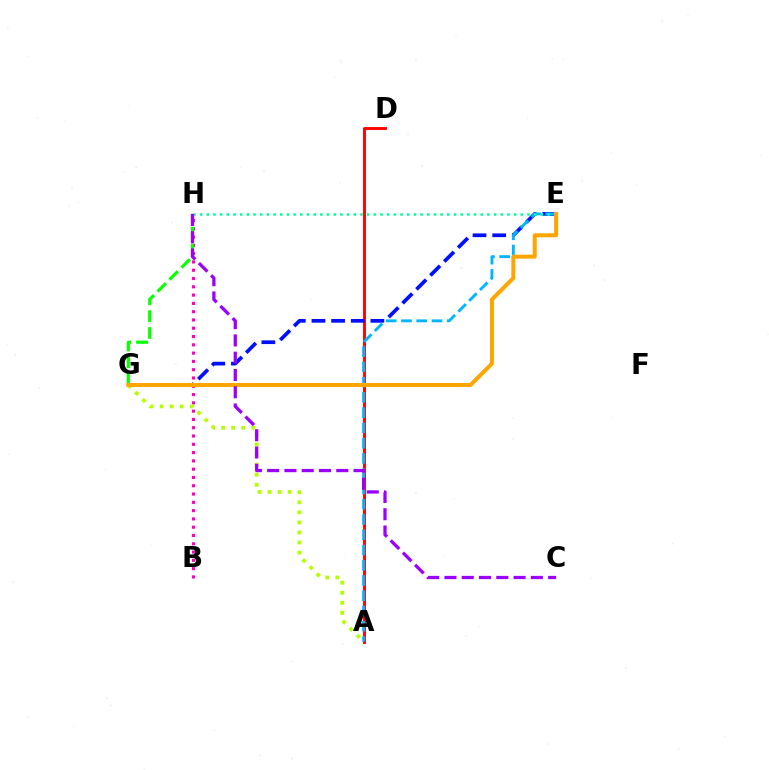{('B', 'H'): [{'color': '#ff00bd', 'line_style': 'dotted', 'thickness': 2.25}], ('G', 'H'): [{'color': '#08ff00', 'line_style': 'dashed', 'thickness': 2.29}], ('A', 'D'): [{'color': '#ff0000', 'line_style': 'solid', 'thickness': 2.08}], ('E', 'G'): [{'color': '#0010ff', 'line_style': 'dashed', 'thickness': 2.67}, {'color': '#ffa500', 'line_style': 'solid', 'thickness': 2.88}], ('A', 'E'): [{'color': '#00b5ff', 'line_style': 'dashed', 'thickness': 2.07}], ('A', 'G'): [{'color': '#b3ff00', 'line_style': 'dotted', 'thickness': 2.73}], ('E', 'H'): [{'color': '#00ff9d', 'line_style': 'dotted', 'thickness': 1.82}], ('C', 'H'): [{'color': '#9b00ff', 'line_style': 'dashed', 'thickness': 2.35}]}